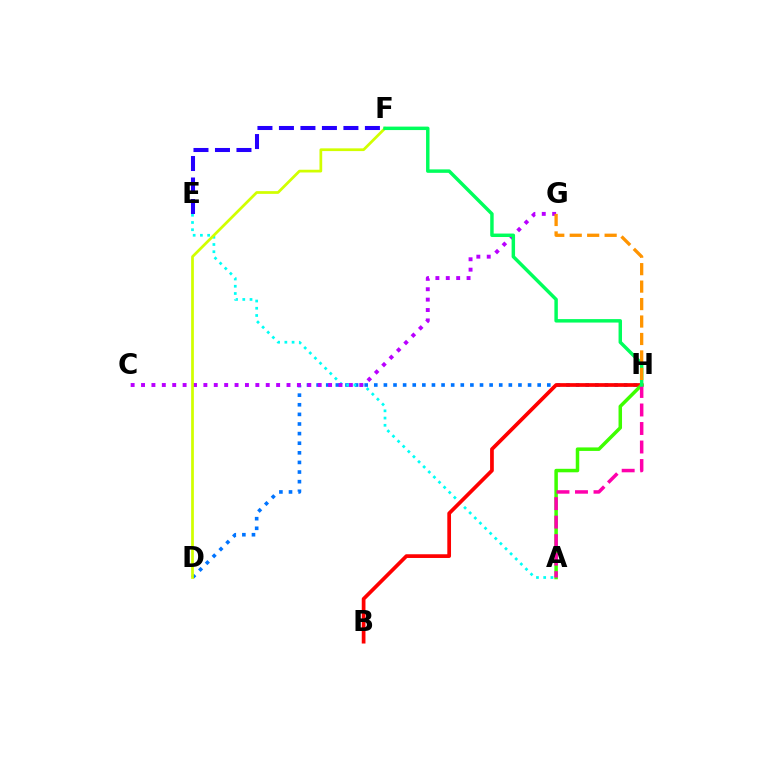{('D', 'H'): [{'color': '#0074ff', 'line_style': 'dotted', 'thickness': 2.61}], ('A', 'E'): [{'color': '#00fff6', 'line_style': 'dotted', 'thickness': 1.96}], ('C', 'G'): [{'color': '#b900ff', 'line_style': 'dotted', 'thickness': 2.82}], ('B', 'H'): [{'color': '#ff0000', 'line_style': 'solid', 'thickness': 2.68}], ('A', 'H'): [{'color': '#3dff00', 'line_style': 'solid', 'thickness': 2.52}, {'color': '#ff00ac', 'line_style': 'dashed', 'thickness': 2.52}], ('D', 'F'): [{'color': '#d1ff00', 'line_style': 'solid', 'thickness': 1.97}], ('E', 'F'): [{'color': '#2500ff', 'line_style': 'dashed', 'thickness': 2.92}], ('F', 'H'): [{'color': '#00ff5c', 'line_style': 'solid', 'thickness': 2.49}], ('G', 'H'): [{'color': '#ff9400', 'line_style': 'dashed', 'thickness': 2.37}]}